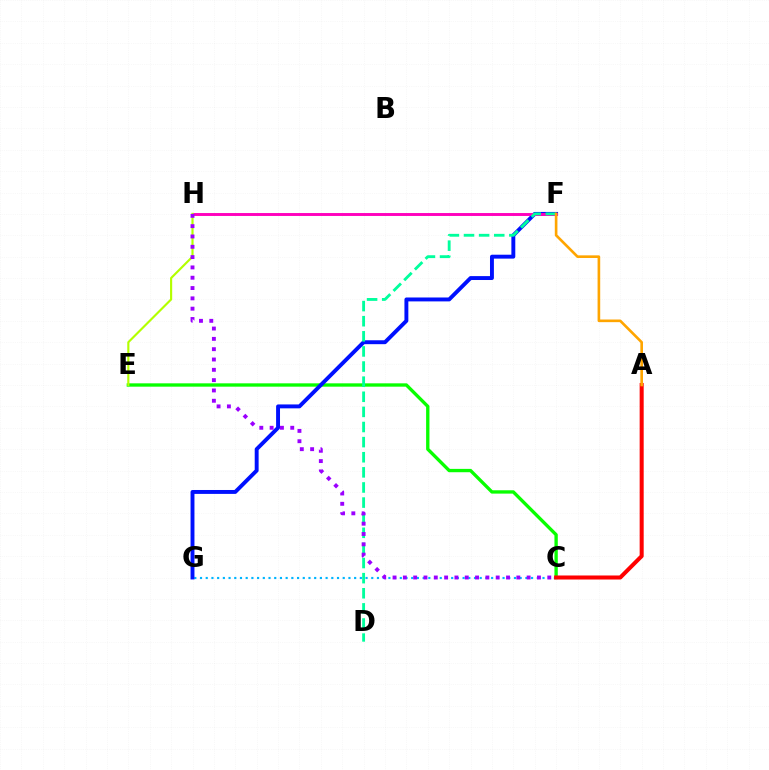{('C', 'E'): [{'color': '#08ff00', 'line_style': 'solid', 'thickness': 2.4}], ('C', 'G'): [{'color': '#00b5ff', 'line_style': 'dotted', 'thickness': 1.55}], ('F', 'G'): [{'color': '#0010ff', 'line_style': 'solid', 'thickness': 2.81}], ('F', 'H'): [{'color': '#ff00bd', 'line_style': 'solid', 'thickness': 2.1}], ('D', 'F'): [{'color': '#00ff9d', 'line_style': 'dashed', 'thickness': 2.05}], ('A', 'C'): [{'color': '#ff0000', 'line_style': 'solid', 'thickness': 2.9}], ('E', 'H'): [{'color': '#b3ff00', 'line_style': 'solid', 'thickness': 1.54}], ('C', 'H'): [{'color': '#9b00ff', 'line_style': 'dotted', 'thickness': 2.8}], ('A', 'F'): [{'color': '#ffa500', 'line_style': 'solid', 'thickness': 1.9}]}